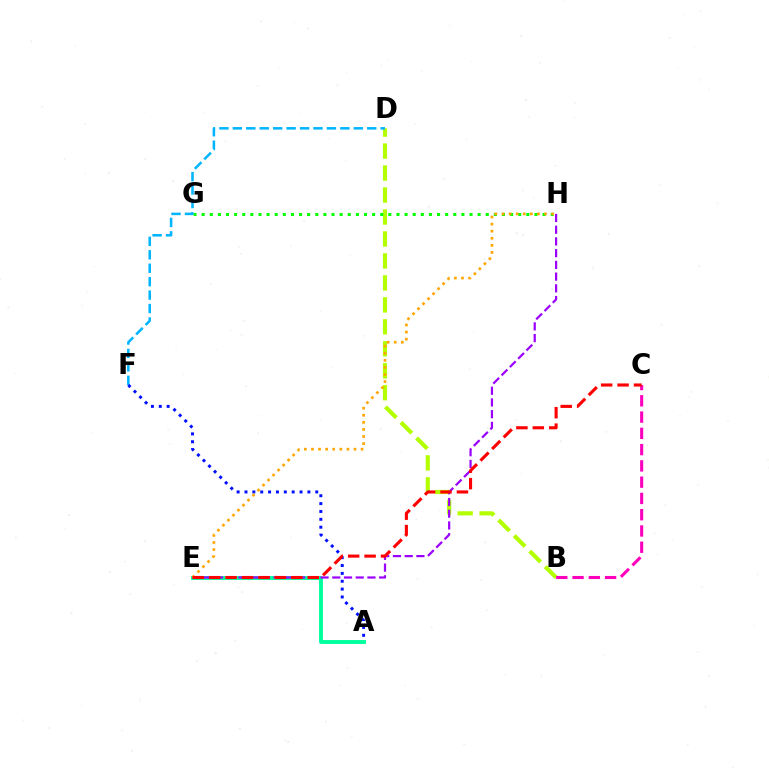{('B', 'D'): [{'color': '#b3ff00', 'line_style': 'dashed', 'thickness': 2.98}], ('G', 'H'): [{'color': '#08ff00', 'line_style': 'dotted', 'thickness': 2.21}], ('D', 'F'): [{'color': '#00b5ff', 'line_style': 'dashed', 'thickness': 1.83}], ('A', 'E'): [{'color': '#00ff9d', 'line_style': 'solid', 'thickness': 2.79}], ('E', 'H'): [{'color': '#9b00ff', 'line_style': 'dashed', 'thickness': 1.59}, {'color': '#ffa500', 'line_style': 'dotted', 'thickness': 1.93}], ('A', 'F'): [{'color': '#0010ff', 'line_style': 'dotted', 'thickness': 2.14}], ('B', 'C'): [{'color': '#ff00bd', 'line_style': 'dashed', 'thickness': 2.21}], ('C', 'E'): [{'color': '#ff0000', 'line_style': 'dashed', 'thickness': 2.23}]}